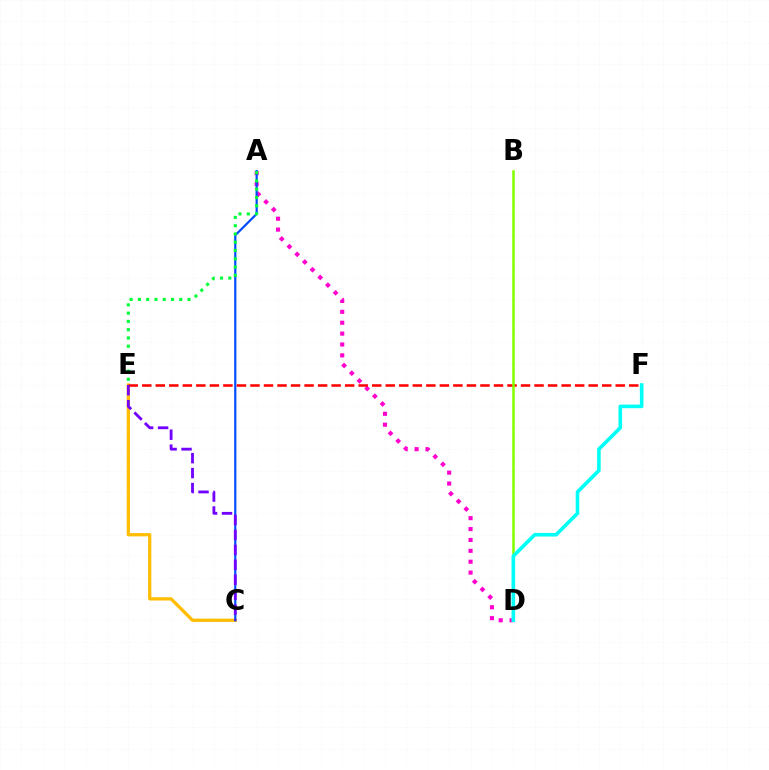{('C', 'E'): [{'color': '#ffbd00', 'line_style': 'solid', 'thickness': 2.35}, {'color': '#7200ff', 'line_style': 'dashed', 'thickness': 2.03}], ('A', 'D'): [{'color': '#ff00cf', 'line_style': 'dotted', 'thickness': 2.96}], ('A', 'C'): [{'color': '#004bff', 'line_style': 'solid', 'thickness': 1.58}], ('A', 'E'): [{'color': '#00ff39', 'line_style': 'dotted', 'thickness': 2.25}], ('E', 'F'): [{'color': '#ff0000', 'line_style': 'dashed', 'thickness': 1.84}], ('B', 'D'): [{'color': '#84ff00', 'line_style': 'solid', 'thickness': 1.83}], ('D', 'F'): [{'color': '#00fff6', 'line_style': 'solid', 'thickness': 2.59}]}